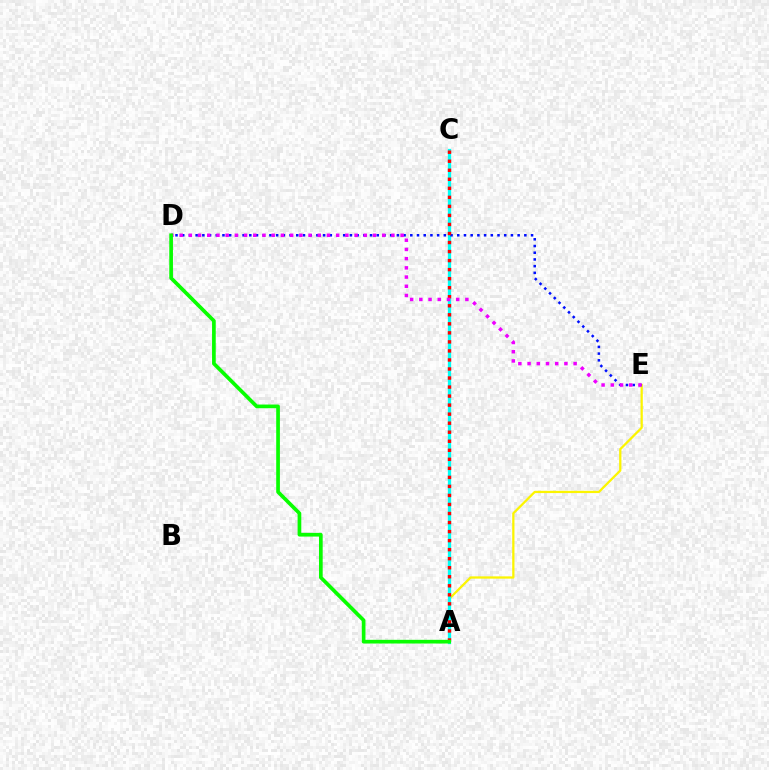{('A', 'E'): [{'color': '#fcf500', 'line_style': 'solid', 'thickness': 1.63}], ('A', 'C'): [{'color': '#00fff6', 'line_style': 'solid', 'thickness': 2.37}, {'color': '#ff0000', 'line_style': 'dotted', 'thickness': 2.45}], ('D', 'E'): [{'color': '#0010ff', 'line_style': 'dotted', 'thickness': 1.82}, {'color': '#ee00ff', 'line_style': 'dotted', 'thickness': 2.5}], ('A', 'D'): [{'color': '#08ff00', 'line_style': 'solid', 'thickness': 2.66}]}